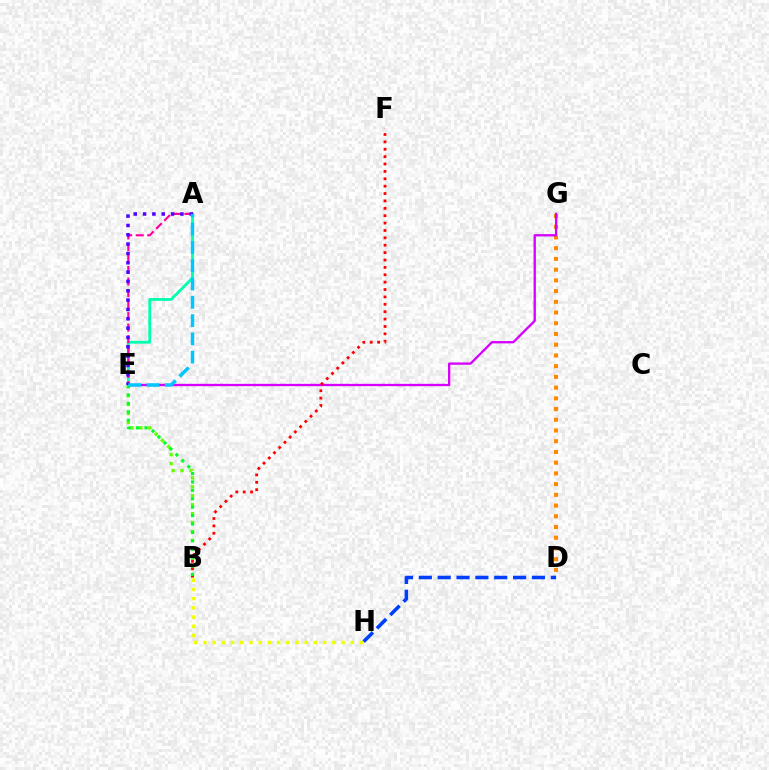{('D', 'H'): [{'color': '#003fff', 'line_style': 'dashed', 'thickness': 2.56}], ('D', 'G'): [{'color': '#ff8800', 'line_style': 'dotted', 'thickness': 2.91}], ('A', 'E'): [{'color': '#00ffaf', 'line_style': 'solid', 'thickness': 2.03}, {'color': '#ff00a0', 'line_style': 'dashed', 'thickness': 1.57}, {'color': '#4f00ff', 'line_style': 'dotted', 'thickness': 2.54}, {'color': '#00c7ff', 'line_style': 'dashed', 'thickness': 2.48}], ('E', 'G'): [{'color': '#d600ff', 'line_style': 'solid', 'thickness': 1.67}], ('B', 'E'): [{'color': '#66ff00', 'line_style': 'dotted', 'thickness': 2.43}, {'color': '#00ff27', 'line_style': 'dotted', 'thickness': 2.28}], ('B', 'F'): [{'color': '#ff0000', 'line_style': 'dotted', 'thickness': 2.01}], ('B', 'H'): [{'color': '#eeff00', 'line_style': 'dotted', 'thickness': 2.5}]}